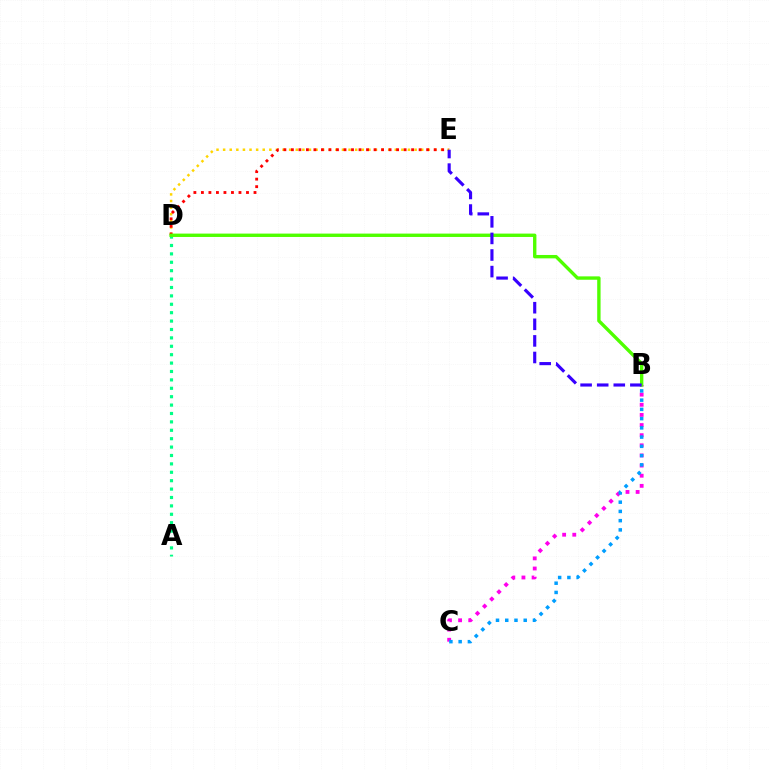{('D', 'E'): [{'color': '#ffd500', 'line_style': 'dotted', 'thickness': 1.79}, {'color': '#ff0000', 'line_style': 'dotted', 'thickness': 2.04}], ('B', 'C'): [{'color': '#ff00ed', 'line_style': 'dotted', 'thickness': 2.75}, {'color': '#009eff', 'line_style': 'dotted', 'thickness': 2.51}], ('A', 'D'): [{'color': '#00ff86', 'line_style': 'dotted', 'thickness': 2.28}], ('B', 'D'): [{'color': '#4fff00', 'line_style': 'solid', 'thickness': 2.43}], ('B', 'E'): [{'color': '#3700ff', 'line_style': 'dashed', 'thickness': 2.25}]}